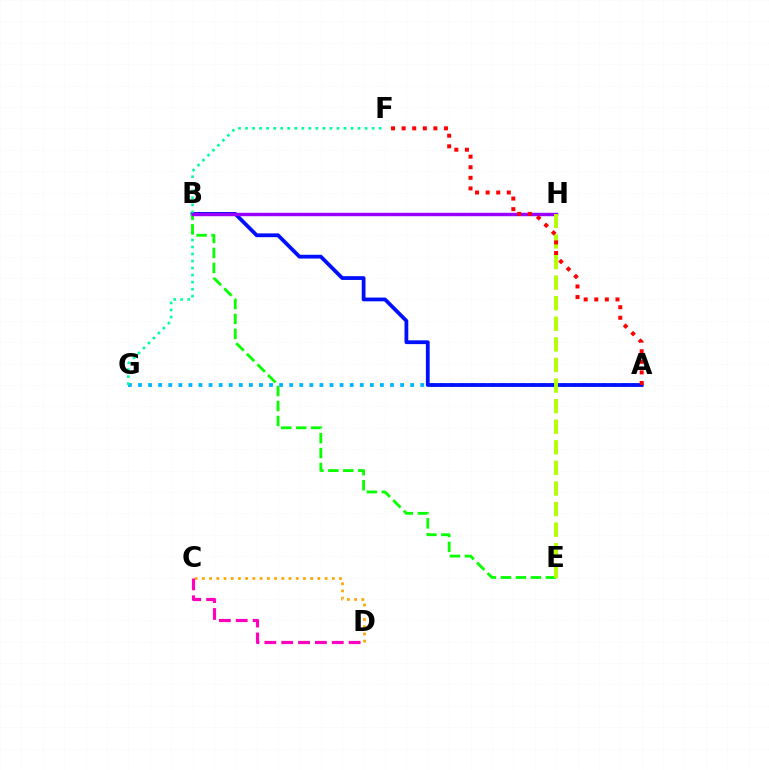{('C', 'D'): [{'color': '#ffa500', 'line_style': 'dotted', 'thickness': 1.96}, {'color': '#ff00bd', 'line_style': 'dashed', 'thickness': 2.29}], ('A', 'G'): [{'color': '#00b5ff', 'line_style': 'dotted', 'thickness': 2.74}], ('A', 'B'): [{'color': '#0010ff', 'line_style': 'solid', 'thickness': 2.73}], ('F', 'G'): [{'color': '#00ff9d', 'line_style': 'dotted', 'thickness': 1.91}], ('B', 'E'): [{'color': '#08ff00', 'line_style': 'dashed', 'thickness': 2.03}], ('B', 'H'): [{'color': '#9b00ff', 'line_style': 'solid', 'thickness': 2.47}], ('E', 'H'): [{'color': '#b3ff00', 'line_style': 'dashed', 'thickness': 2.8}], ('A', 'F'): [{'color': '#ff0000', 'line_style': 'dotted', 'thickness': 2.88}]}